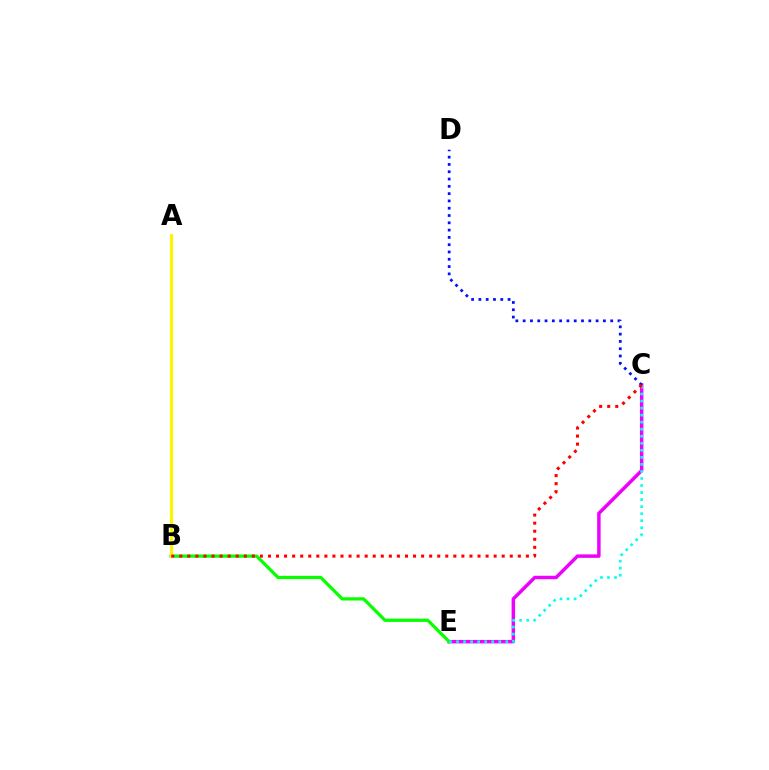{('C', 'E'): [{'color': '#ee00ff', 'line_style': 'solid', 'thickness': 2.49}, {'color': '#00fff6', 'line_style': 'dotted', 'thickness': 1.91}], ('C', 'D'): [{'color': '#0010ff', 'line_style': 'dotted', 'thickness': 1.98}], ('B', 'E'): [{'color': '#08ff00', 'line_style': 'solid', 'thickness': 2.33}], ('A', 'B'): [{'color': '#fcf500', 'line_style': 'solid', 'thickness': 2.26}], ('B', 'C'): [{'color': '#ff0000', 'line_style': 'dotted', 'thickness': 2.19}]}